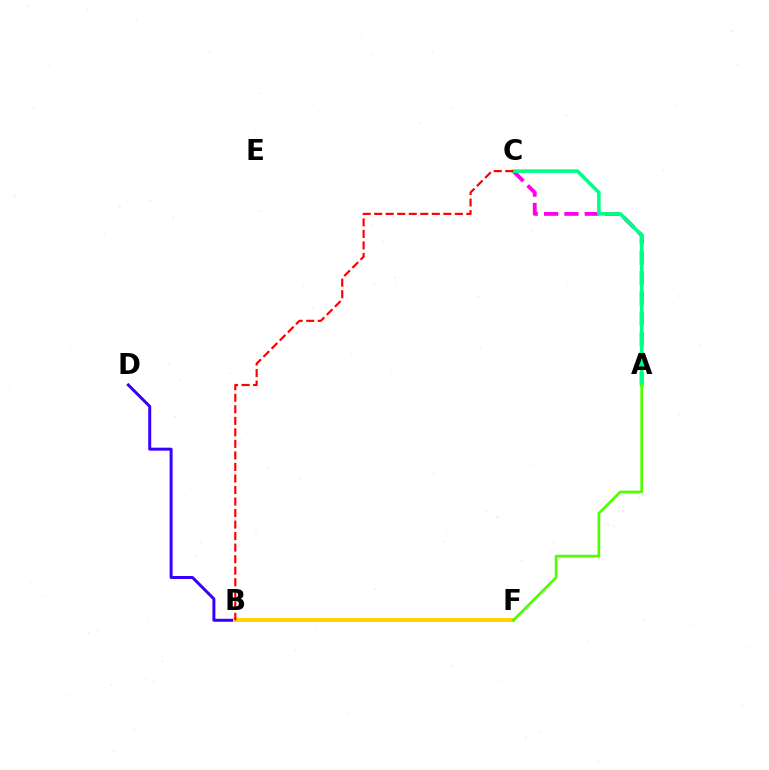{('A', 'C'): [{'color': '#ff00ed', 'line_style': 'dashed', 'thickness': 2.76}, {'color': '#00ff86', 'line_style': 'solid', 'thickness': 2.58}], ('B', 'F'): [{'color': '#009eff', 'line_style': 'dotted', 'thickness': 2.79}, {'color': '#ffd500', 'line_style': 'solid', 'thickness': 2.89}], ('B', 'D'): [{'color': '#3700ff', 'line_style': 'solid', 'thickness': 2.14}], ('A', 'F'): [{'color': '#4fff00', 'line_style': 'solid', 'thickness': 1.91}], ('B', 'C'): [{'color': '#ff0000', 'line_style': 'dashed', 'thickness': 1.57}]}